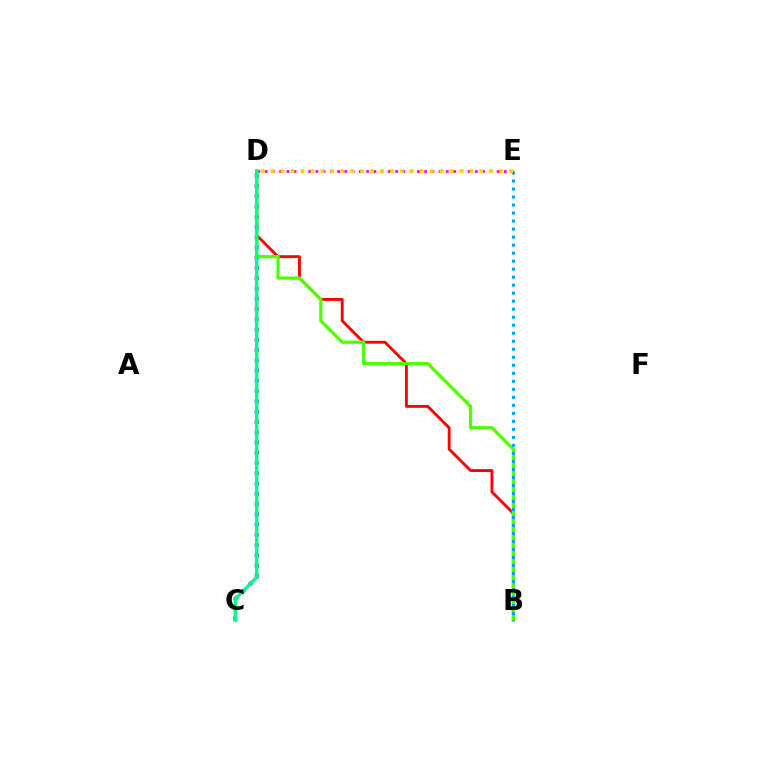{('C', 'D'): [{'color': '#3700ff', 'line_style': 'dotted', 'thickness': 2.79}, {'color': '#00ff86', 'line_style': 'solid', 'thickness': 2.46}], ('B', 'D'): [{'color': '#ff0000', 'line_style': 'solid', 'thickness': 2.07}, {'color': '#4fff00', 'line_style': 'solid', 'thickness': 2.32}], ('D', 'E'): [{'color': '#ff00ed', 'line_style': 'dotted', 'thickness': 1.97}, {'color': '#ffd500', 'line_style': 'dotted', 'thickness': 2.7}], ('B', 'E'): [{'color': '#009eff', 'line_style': 'dotted', 'thickness': 2.18}]}